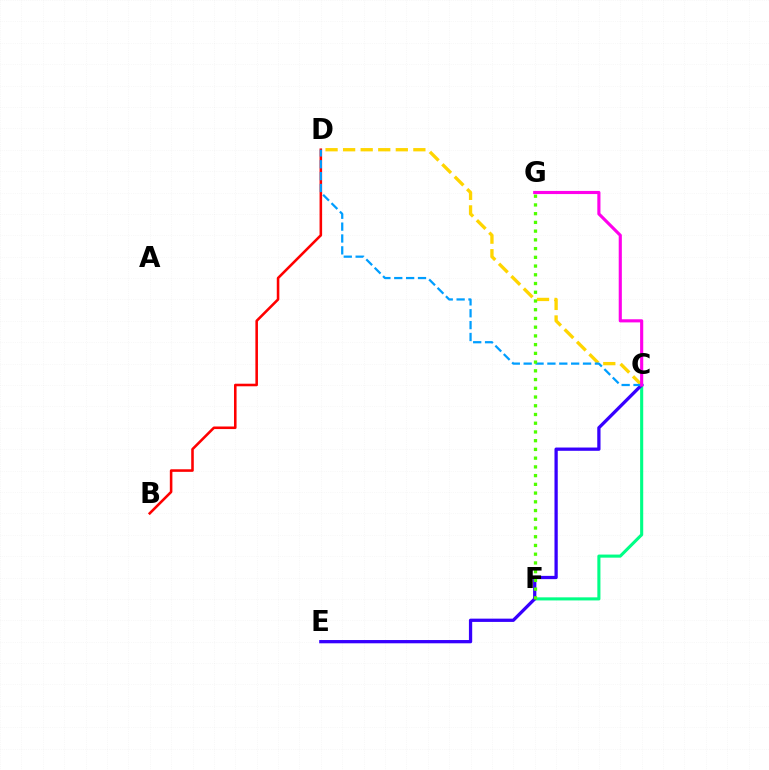{('C', 'F'): [{'color': '#00ff86', 'line_style': 'solid', 'thickness': 2.23}], ('C', 'D'): [{'color': '#ffd500', 'line_style': 'dashed', 'thickness': 2.39}, {'color': '#009eff', 'line_style': 'dashed', 'thickness': 1.61}], ('C', 'E'): [{'color': '#3700ff', 'line_style': 'solid', 'thickness': 2.36}], ('B', 'D'): [{'color': '#ff0000', 'line_style': 'solid', 'thickness': 1.85}], ('C', 'G'): [{'color': '#ff00ed', 'line_style': 'solid', 'thickness': 2.26}], ('F', 'G'): [{'color': '#4fff00', 'line_style': 'dotted', 'thickness': 2.37}]}